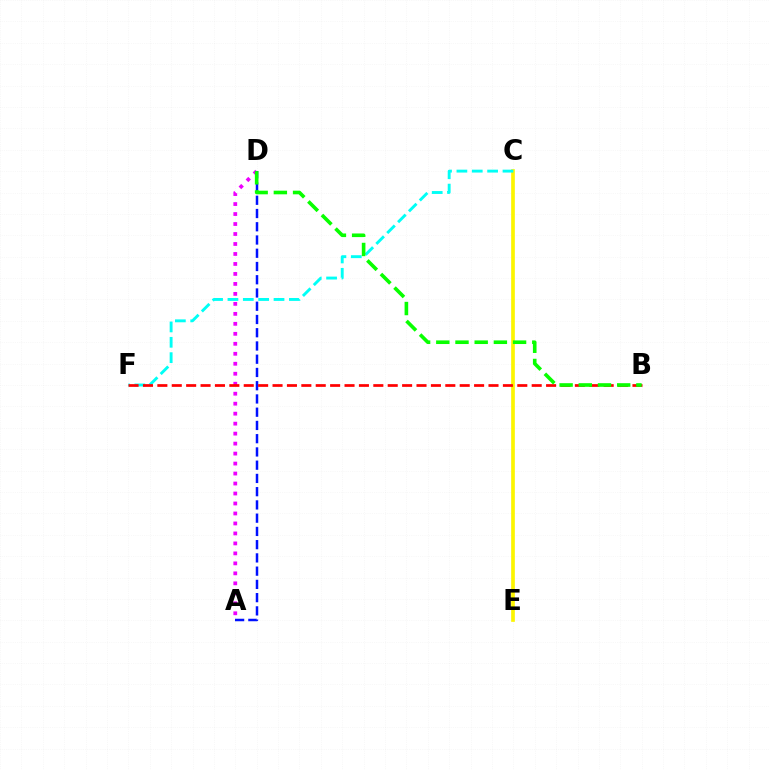{('C', 'E'): [{'color': '#fcf500', 'line_style': 'solid', 'thickness': 2.65}], ('C', 'F'): [{'color': '#00fff6', 'line_style': 'dashed', 'thickness': 2.09}], ('A', 'D'): [{'color': '#ee00ff', 'line_style': 'dotted', 'thickness': 2.71}, {'color': '#0010ff', 'line_style': 'dashed', 'thickness': 1.8}], ('B', 'F'): [{'color': '#ff0000', 'line_style': 'dashed', 'thickness': 1.96}], ('B', 'D'): [{'color': '#08ff00', 'line_style': 'dashed', 'thickness': 2.61}]}